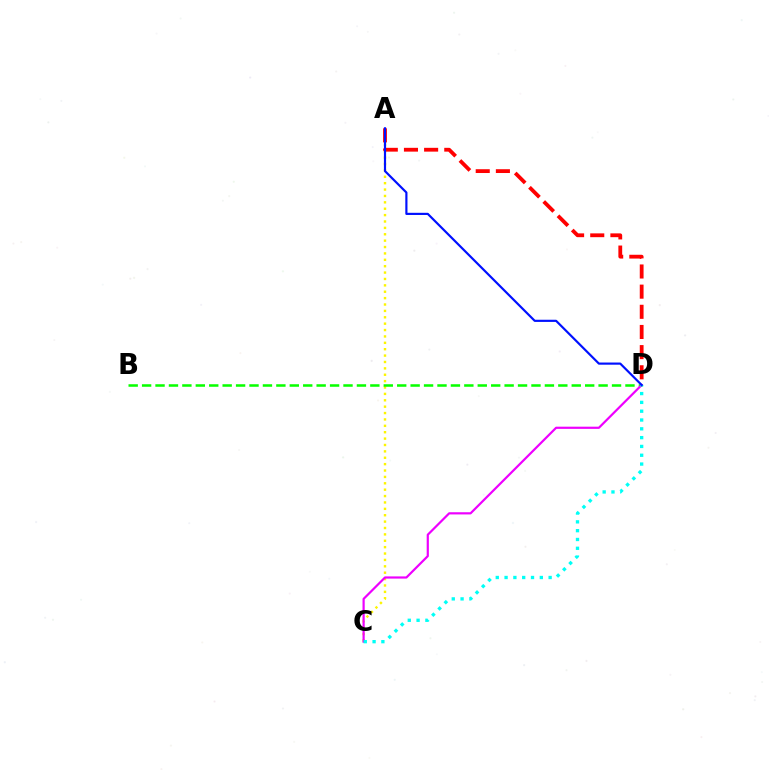{('A', 'C'): [{'color': '#fcf500', 'line_style': 'dotted', 'thickness': 1.73}], ('B', 'D'): [{'color': '#08ff00', 'line_style': 'dashed', 'thickness': 1.82}], ('A', 'D'): [{'color': '#ff0000', 'line_style': 'dashed', 'thickness': 2.74}, {'color': '#0010ff', 'line_style': 'solid', 'thickness': 1.56}], ('C', 'D'): [{'color': '#ee00ff', 'line_style': 'solid', 'thickness': 1.58}, {'color': '#00fff6', 'line_style': 'dotted', 'thickness': 2.39}]}